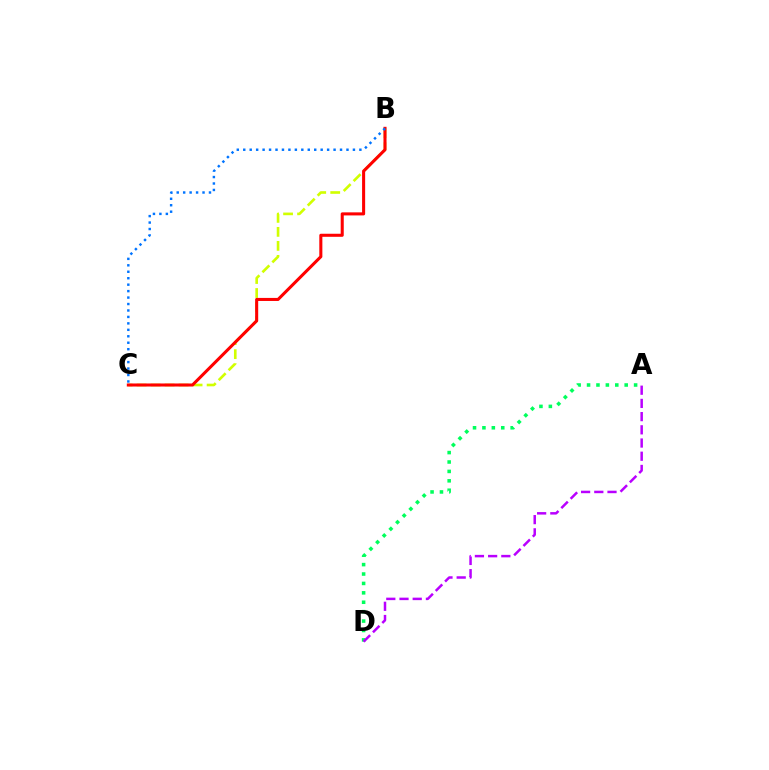{('A', 'D'): [{'color': '#00ff5c', 'line_style': 'dotted', 'thickness': 2.56}, {'color': '#b900ff', 'line_style': 'dashed', 'thickness': 1.79}], ('B', 'C'): [{'color': '#d1ff00', 'line_style': 'dashed', 'thickness': 1.9}, {'color': '#ff0000', 'line_style': 'solid', 'thickness': 2.2}, {'color': '#0074ff', 'line_style': 'dotted', 'thickness': 1.75}]}